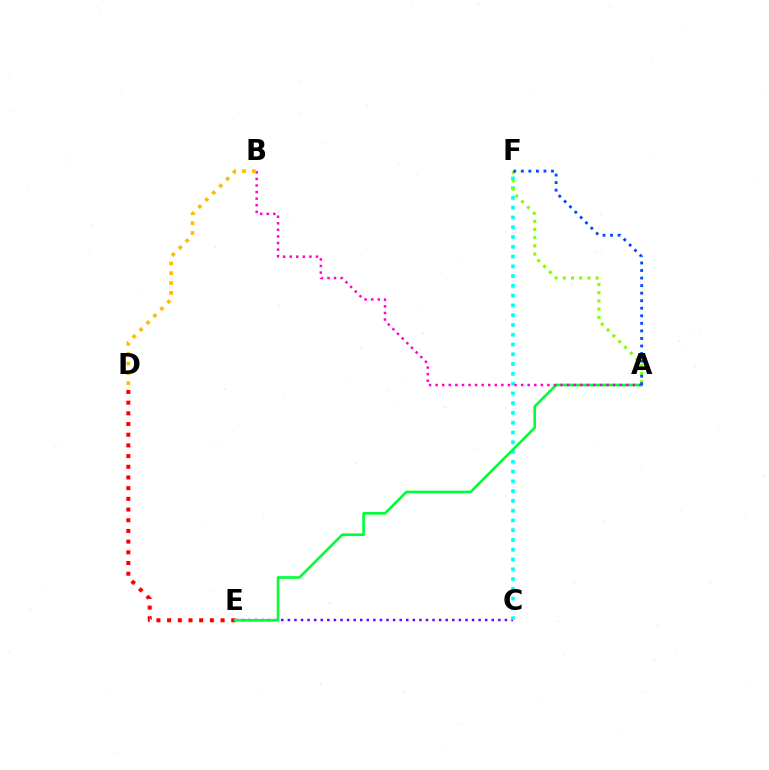{('C', 'E'): [{'color': '#7200ff', 'line_style': 'dotted', 'thickness': 1.79}], ('C', 'F'): [{'color': '#00fff6', 'line_style': 'dotted', 'thickness': 2.66}], ('D', 'E'): [{'color': '#ff0000', 'line_style': 'dotted', 'thickness': 2.9}], ('A', 'E'): [{'color': '#00ff39', 'line_style': 'solid', 'thickness': 1.91}], ('A', 'F'): [{'color': '#84ff00', 'line_style': 'dotted', 'thickness': 2.23}, {'color': '#004bff', 'line_style': 'dotted', 'thickness': 2.05}], ('A', 'B'): [{'color': '#ff00cf', 'line_style': 'dotted', 'thickness': 1.79}], ('B', 'D'): [{'color': '#ffbd00', 'line_style': 'dotted', 'thickness': 2.67}]}